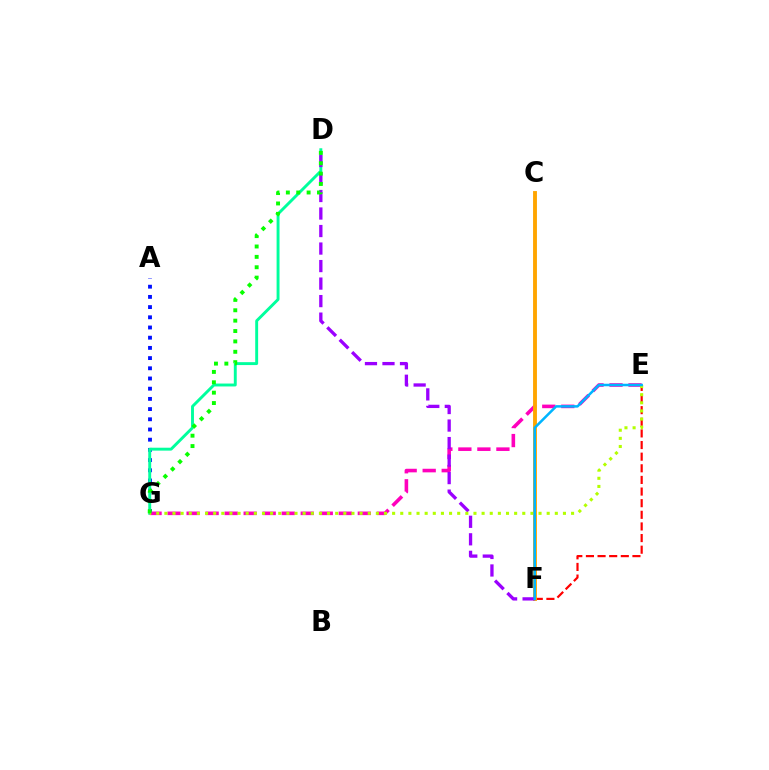{('A', 'G'): [{'color': '#0010ff', 'line_style': 'dotted', 'thickness': 2.77}], ('D', 'G'): [{'color': '#00ff9d', 'line_style': 'solid', 'thickness': 2.1}, {'color': '#08ff00', 'line_style': 'dotted', 'thickness': 2.82}], ('E', 'G'): [{'color': '#ff00bd', 'line_style': 'dashed', 'thickness': 2.58}, {'color': '#b3ff00', 'line_style': 'dotted', 'thickness': 2.21}], ('E', 'F'): [{'color': '#ff0000', 'line_style': 'dashed', 'thickness': 1.58}, {'color': '#00b5ff', 'line_style': 'solid', 'thickness': 1.81}], ('C', 'F'): [{'color': '#ffa500', 'line_style': 'solid', 'thickness': 2.79}], ('D', 'F'): [{'color': '#9b00ff', 'line_style': 'dashed', 'thickness': 2.38}]}